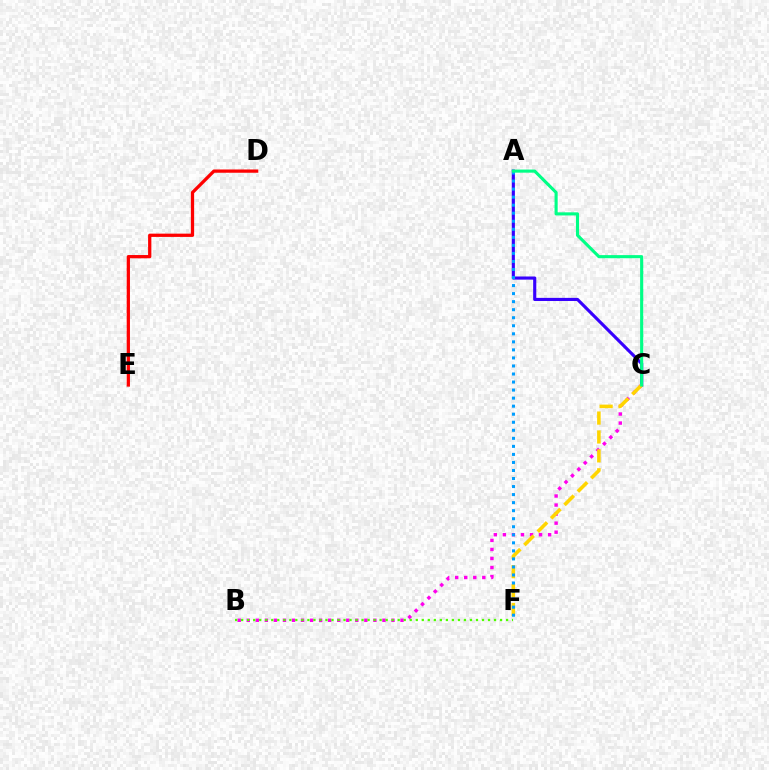{('B', 'C'): [{'color': '#ff00ed', 'line_style': 'dotted', 'thickness': 2.46}], ('A', 'C'): [{'color': '#3700ff', 'line_style': 'solid', 'thickness': 2.25}, {'color': '#00ff86', 'line_style': 'solid', 'thickness': 2.24}], ('C', 'F'): [{'color': '#ffd500', 'line_style': 'dashed', 'thickness': 2.57}], ('B', 'F'): [{'color': '#4fff00', 'line_style': 'dotted', 'thickness': 1.64}], ('D', 'E'): [{'color': '#ff0000', 'line_style': 'solid', 'thickness': 2.35}], ('A', 'F'): [{'color': '#009eff', 'line_style': 'dotted', 'thickness': 2.18}]}